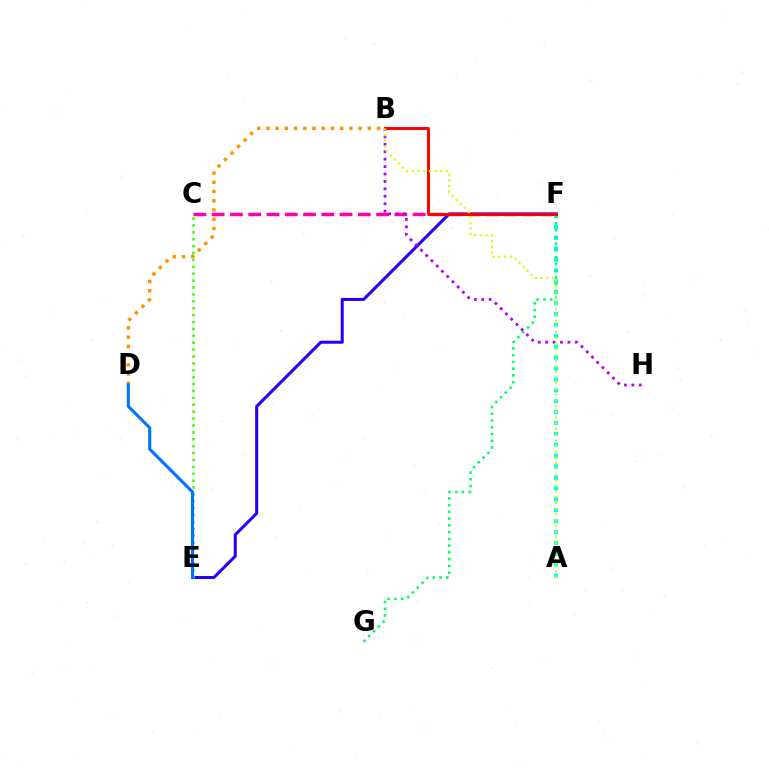{('A', 'F'): [{'color': '#00fff6', 'line_style': 'dotted', 'thickness': 2.96}], ('E', 'F'): [{'color': '#2500ff', 'line_style': 'solid', 'thickness': 2.19}], ('F', 'G'): [{'color': '#00ff5c', 'line_style': 'dotted', 'thickness': 1.83}], ('C', 'F'): [{'color': '#ff00ac', 'line_style': 'dashed', 'thickness': 2.48}], ('B', 'H'): [{'color': '#b900ff', 'line_style': 'dotted', 'thickness': 2.02}], ('B', 'F'): [{'color': '#ff0000', 'line_style': 'solid', 'thickness': 2.12}], ('A', 'B'): [{'color': '#d1ff00', 'line_style': 'dotted', 'thickness': 1.55}], ('B', 'D'): [{'color': '#ff9400', 'line_style': 'dotted', 'thickness': 2.5}], ('C', 'E'): [{'color': '#3dff00', 'line_style': 'dotted', 'thickness': 1.87}], ('D', 'E'): [{'color': '#0074ff', 'line_style': 'solid', 'thickness': 2.23}]}